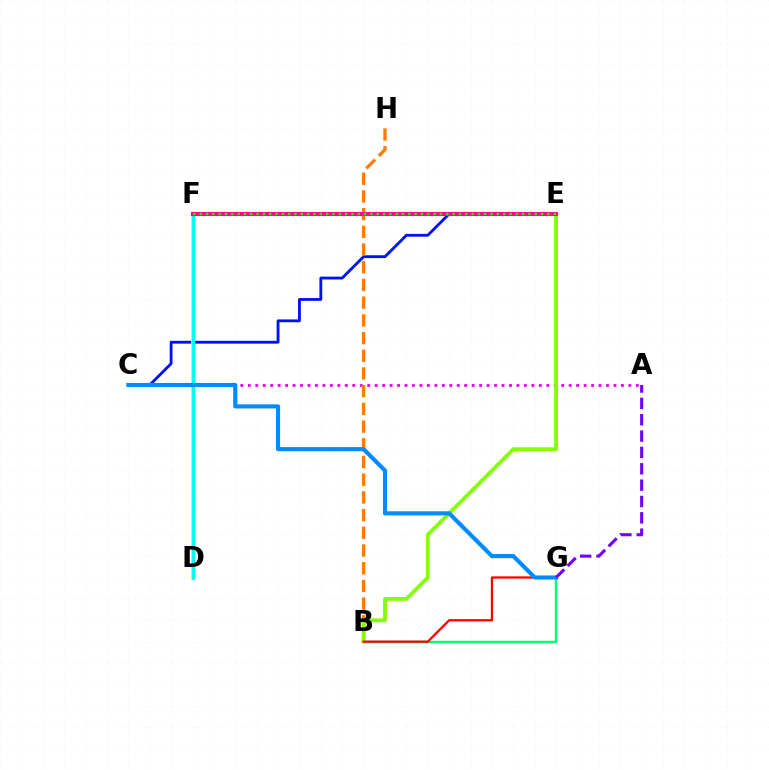{('A', 'C'): [{'color': '#ee00ff', 'line_style': 'dotted', 'thickness': 2.03}], ('C', 'E'): [{'color': '#0010ff', 'line_style': 'solid', 'thickness': 2.04}], ('B', 'H'): [{'color': '#ff7c00', 'line_style': 'dashed', 'thickness': 2.4}], ('D', 'F'): [{'color': '#fcf500', 'line_style': 'solid', 'thickness': 2.75}, {'color': '#00fff6', 'line_style': 'solid', 'thickness': 2.22}], ('B', 'G'): [{'color': '#00ff74', 'line_style': 'solid', 'thickness': 1.72}, {'color': '#ff0000', 'line_style': 'solid', 'thickness': 1.64}], ('B', 'E'): [{'color': '#84ff00', 'line_style': 'solid', 'thickness': 2.74}], ('C', 'G'): [{'color': '#008cff', 'line_style': 'solid', 'thickness': 2.97}], ('E', 'F'): [{'color': '#ff0094', 'line_style': 'solid', 'thickness': 2.98}, {'color': '#08ff00', 'line_style': 'dotted', 'thickness': 1.72}], ('A', 'G'): [{'color': '#7200ff', 'line_style': 'dashed', 'thickness': 2.22}]}